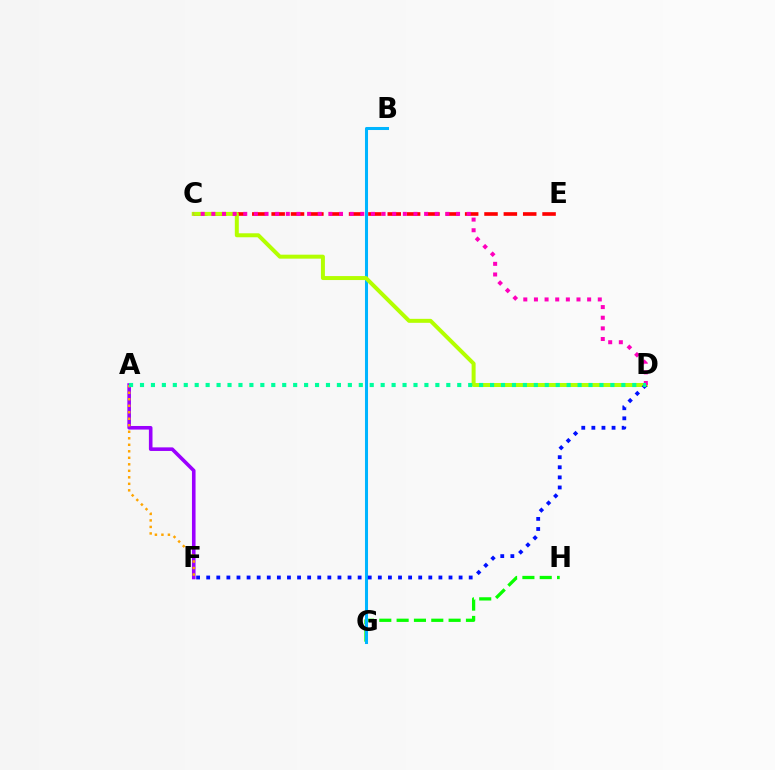{('G', 'H'): [{'color': '#08ff00', 'line_style': 'dashed', 'thickness': 2.35}], ('B', 'G'): [{'color': '#00b5ff', 'line_style': 'solid', 'thickness': 2.19}], ('C', 'E'): [{'color': '#ff0000', 'line_style': 'dashed', 'thickness': 2.63}], ('C', 'D'): [{'color': '#b3ff00', 'line_style': 'solid', 'thickness': 2.86}, {'color': '#ff00bd', 'line_style': 'dotted', 'thickness': 2.89}], ('D', 'F'): [{'color': '#0010ff', 'line_style': 'dotted', 'thickness': 2.74}], ('A', 'F'): [{'color': '#9b00ff', 'line_style': 'solid', 'thickness': 2.59}, {'color': '#ffa500', 'line_style': 'dotted', 'thickness': 1.77}], ('A', 'D'): [{'color': '#00ff9d', 'line_style': 'dotted', 'thickness': 2.97}]}